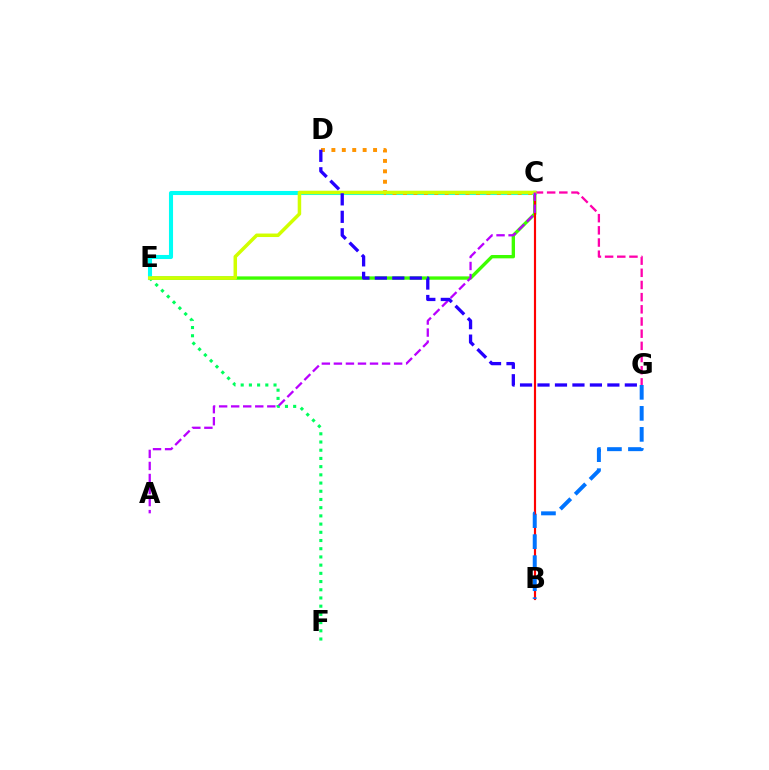{('C', 'E'): [{'color': '#3dff00', 'line_style': 'solid', 'thickness': 2.41}, {'color': '#00fff6', 'line_style': 'solid', 'thickness': 2.94}, {'color': '#d1ff00', 'line_style': 'solid', 'thickness': 2.52}], ('E', 'F'): [{'color': '#00ff5c', 'line_style': 'dotted', 'thickness': 2.23}], ('C', 'D'): [{'color': '#ff9400', 'line_style': 'dotted', 'thickness': 2.83}], ('B', 'C'): [{'color': '#ff0000', 'line_style': 'solid', 'thickness': 1.56}], ('C', 'G'): [{'color': '#ff00ac', 'line_style': 'dashed', 'thickness': 1.65}], ('B', 'G'): [{'color': '#0074ff', 'line_style': 'dashed', 'thickness': 2.86}], ('A', 'C'): [{'color': '#b900ff', 'line_style': 'dashed', 'thickness': 1.64}], ('D', 'G'): [{'color': '#2500ff', 'line_style': 'dashed', 'thickness': 2.37}]}